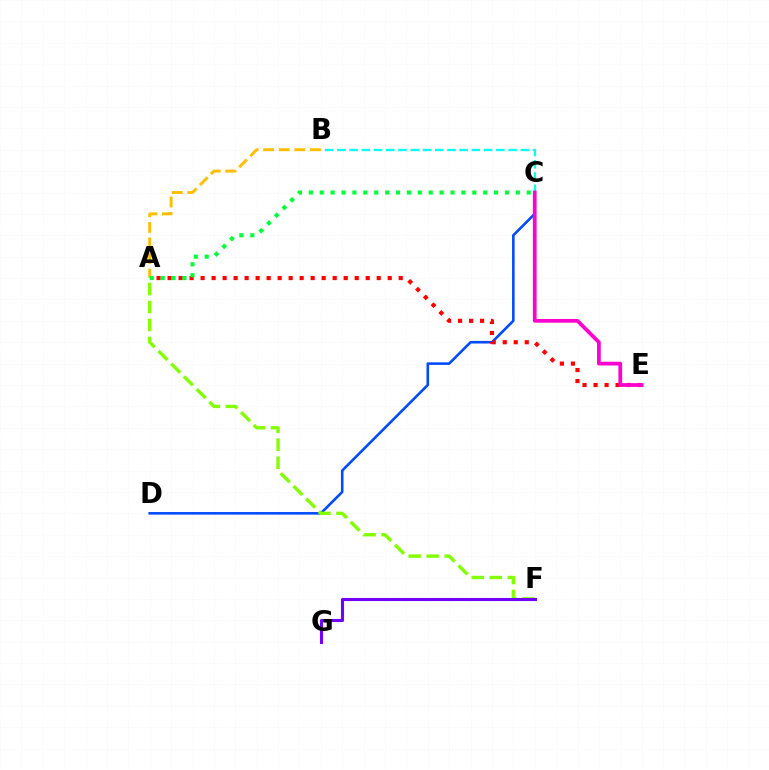{('C', 'D'): [{'color': '#004bff', 'line_style': 'solid', 'thickness': 1.86}], ('A', 'E'): [{'color': '#ff0000', 'line_style': 'dotted', 'thickness': 2.99}], ('A', 'F'): [{'color': '#84ff00', 'line_style': 'dashed', 'thickness': 2.44}], ('B', 'C'): [{'color': '#00fff6', 'line_style': 'dashed', 'thickness': 1.66}], ('F', 'G'): [{'color': '#7200ff', 'line_style': 'solid', 'thickness': 2.22}], ('A', 'B'): [{'color': '#ffbd00', 'line_style': 'dashed', 'thickness': 2.12}], ('A', 'C'): [{'color': '#00ff39', 'line_style': 'dotted', 'thickness': 2.96}], ('C', 'E'): [{'color': '#ff00cf', 'line_style': 'solid', 'thickness': 2.69}]}